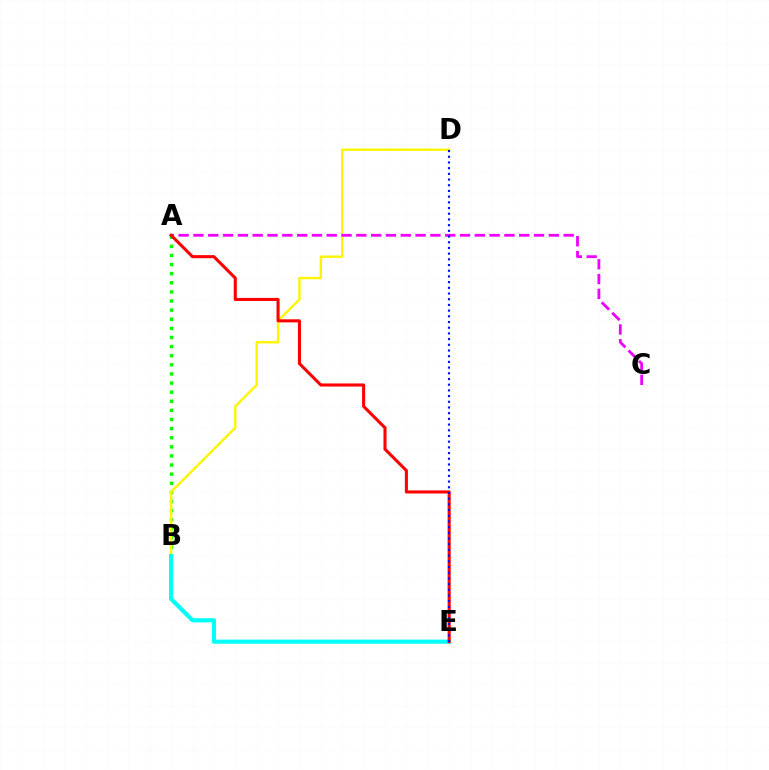{('A', 'B'): [{'color': '#08ff00', 'line_style': 'dotted', 'thickness': 2.48}], ('B', 'D'): [{'color': '#fcf500', 'line_style': 'solid', 'thickness': 1.72}], ('B', 'E'): [{'color': '#00fff6', 'line_style': 'solid', 'thickness': 2.97}], ('A', 'C'): [{'color': '#ee00ff', 'line_style': 'dashed', 'thickness': 2.01}], ('A', 'E'): [{'color': '#ff0000', 'line_style': 'solid', 'thickness': 2.21}], ('D', 'E'): [{'color': '#0010ff', 'line_style': 'dotted', 'thickness': 1.55}]}